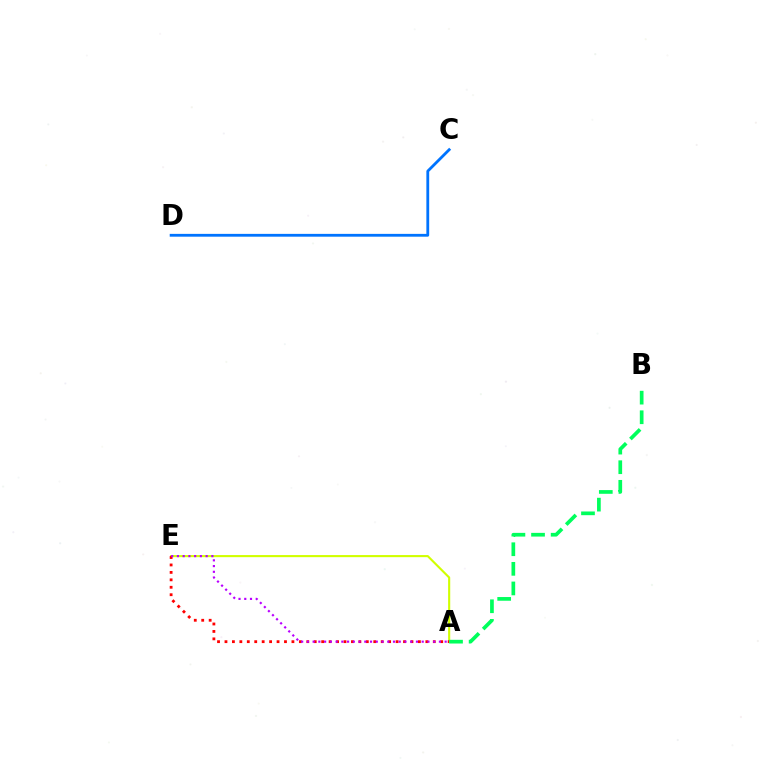{('A', 'E'): [{'color': '#d1ff00', 'line_style': 'solid', 'thickness': 1.52}, {'color': '#ff0000', 'line_style': 'dotted', 'thickness': 2.02}, {'color': '#b900ff', 'line_style': 'dotted', 'thickness': 1.56}], ('C', 'D'): [{'color': '#0074ff', 'line_style': 'solid', 'thickness': 2.02}], ('A', 'B'): [{'color': '#00ff5c', 'line_style': 'dashed', 'thickness': 2.66}]}